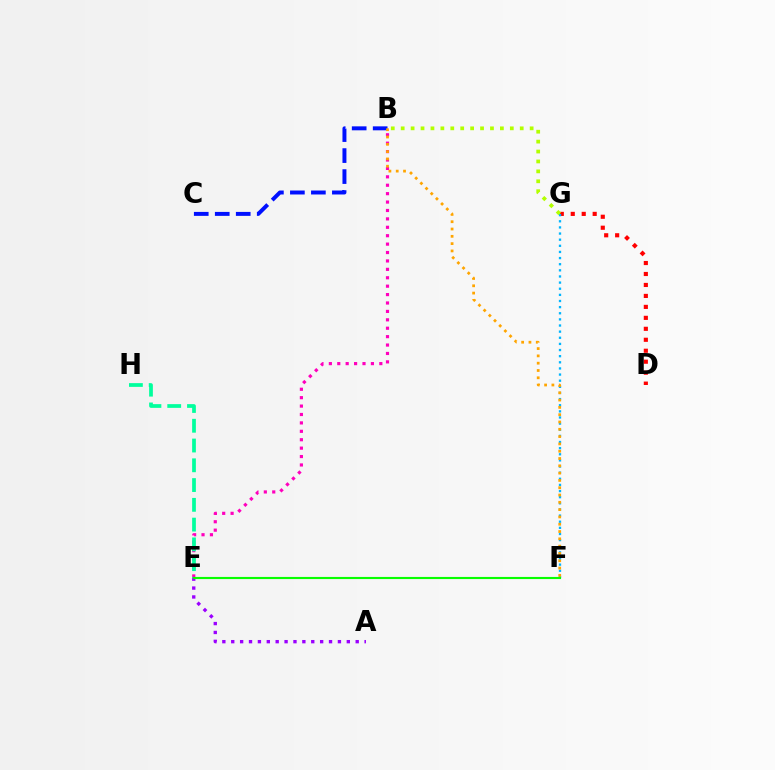{('D', 'G'): [{'color': '#ff0000', 'line_style': 'dotted', 'thickness': 2.98}], ('A', 'E'): [{'color': '#9b00ff', 'line_style': 'dotted', 'thickness': 2.42}], ('F', 'G'): [{'color': '#00b5ff', 'line_style': 'dotted', 'thickness': 1.67}], ('B', 'E'): [{'color': '#ff00bd', 'line_style': 'dotted', 'thickness': 2.29}], ('B', 'C'): [{'color': '#0010ff', 'line_style': 'dashed', 'thickness': 2.85}], ('E', 'H'): [{'color': '#00ff9d', 'line_style': 'dashed', 'thickness': 2.69}], ('B', 'F'): [{'color': '#ffa500', 'line_style': 'dotted', 'thickness': 1.98}], ('E', 'F'): [{'color': '#08ff00', 'line_style': 'solid', 'thickness': 1.54}], ('B', 'G'): [{'color': '#b3ff00', 'line_style': 'dotted', 'thickness': 2.7}]}